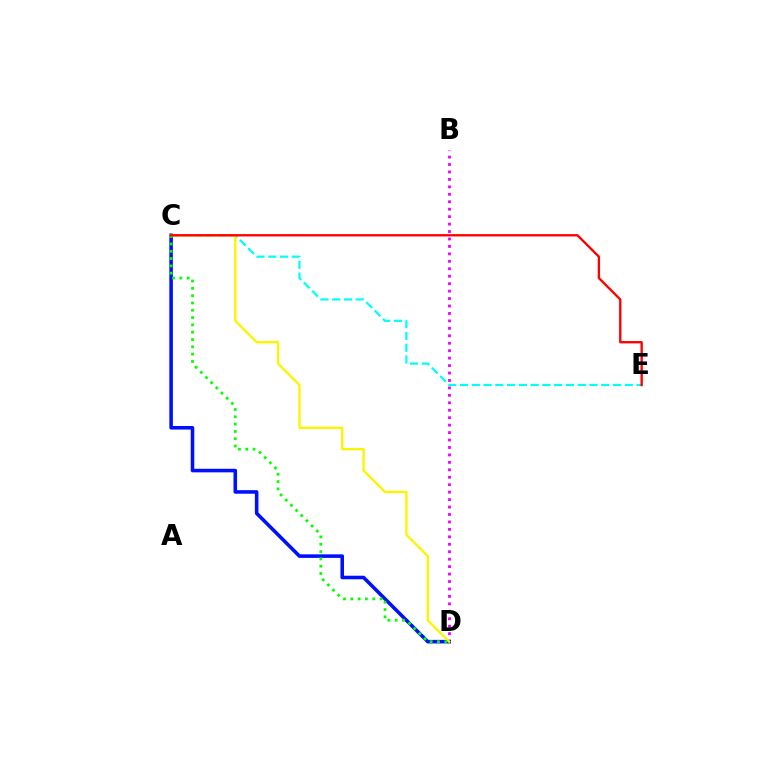{('C', 'E'): [{'color': '#00fff6', 'line_style': 'dashed', 'thickness': 1.6}, {'color': '#ff0000', 'line_style': 'solid', 'thickness': 1.69}], ('B', 'D'): [{'color': '#ee00ff', 'line_style': 'dotted', 'thickness': 2.02}], ('C', 'D'): [{'color': '#0010ff', 'line_style': 'solid', 'thickness': 2.57}, {'color': '#fcf500', 'line_style': 'solid', 'thickness': 1.7}, {'color': '#08ff00', 'line_style': 'dotted', 'thickness': 1.99}]}